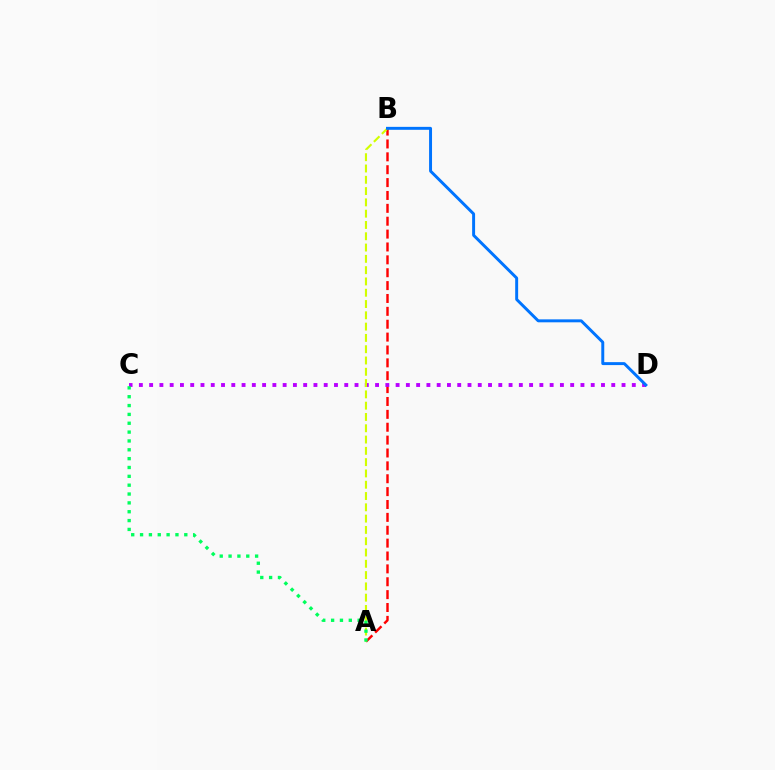{('A', 'B'): [{'color': '#ff0000', 'line_style': 'dashed', 'thickness': 1.75}, {'color': '#d1ff00', 'line_style': 'dashed', 'thickness': 1.53}], ('C', 'D'): [{'color': '#b900ff', 'line_style': 'dotted', 'thickness': 2.79}], ('A', 'C'): [{'color': '#00ff5c', 'line_style': 'dotted', 'thickness': 2.4}], ('B', 'D'): [{'color': '#0074ff', 'line_style': 'solid', 'thickness': 2.12}]}